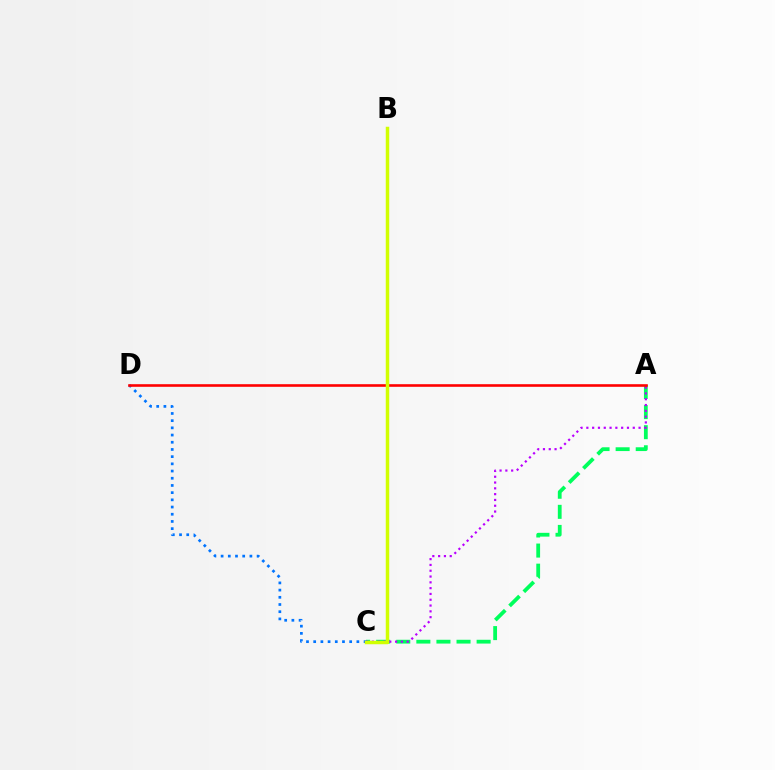{('C', 'D'): [{'color': '#0074ff', 'line_style': 'dotted', 'thickness': 1.96}], ('A', 'C'): [{'color': '#00ff5c', 'line_style': 'dashed', 'thickness': 2.73}, {'color': '#b900ff', 'line_style': 'dotted', 'thickness': 1.58}], ('A', 'D'): [{'color': '#ff0000', 'line_style': 'solid', 'thickness': 1.88}], ('B', 'C'): [{'color': '#d1ff00', 'line_style': 'solid', 'thickness': 2.51}]}